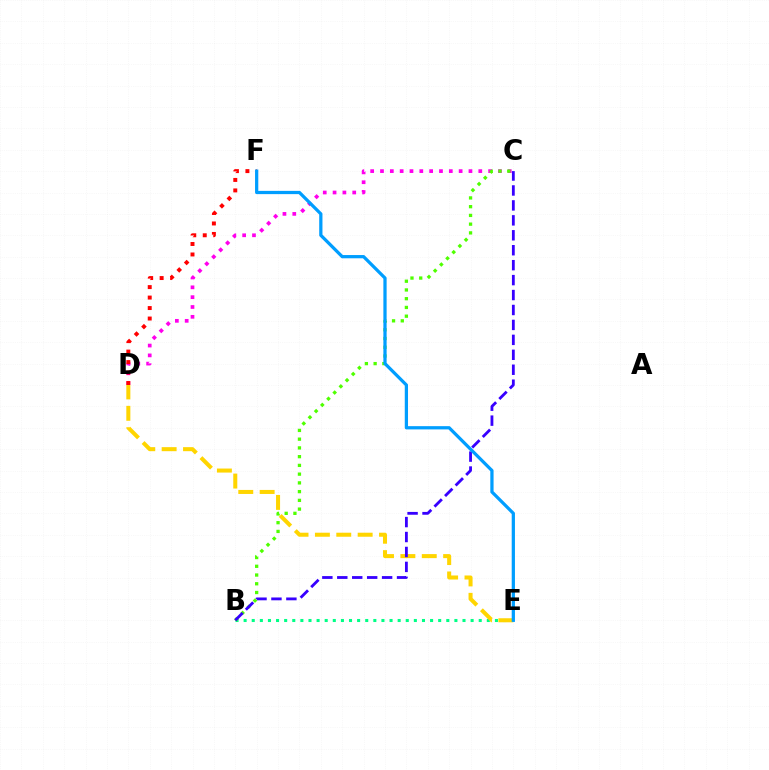{('C', 'D'): [{'color': '#ff00ed', 'line_style': 'dotted', 'thickness': 2.67}], ('B', 'E'): [{'color': '#00ff86', 'line_style': 'dotted', 'thickness': 2.2}], ('D', 'E'): [{'color': '#ffd500', 'line_style': 'dashed', 'thickness': 2.9}], ('B', 'C'): [{'color': '#4fff00', 'line_style': 'dotted', 'thickness': 2.38}, {'color': '#3700ff', 'line_style': 'dashed', 'thickness': 2.03}], ('D', 'F'): [{'color': '#ff0000', 'line_style': 'dotted', 'thickness': 2.85}], ('E', 'F'): [{'color': '#009eff', 'line_style': 'solid', 'thickness': 2.34}]}